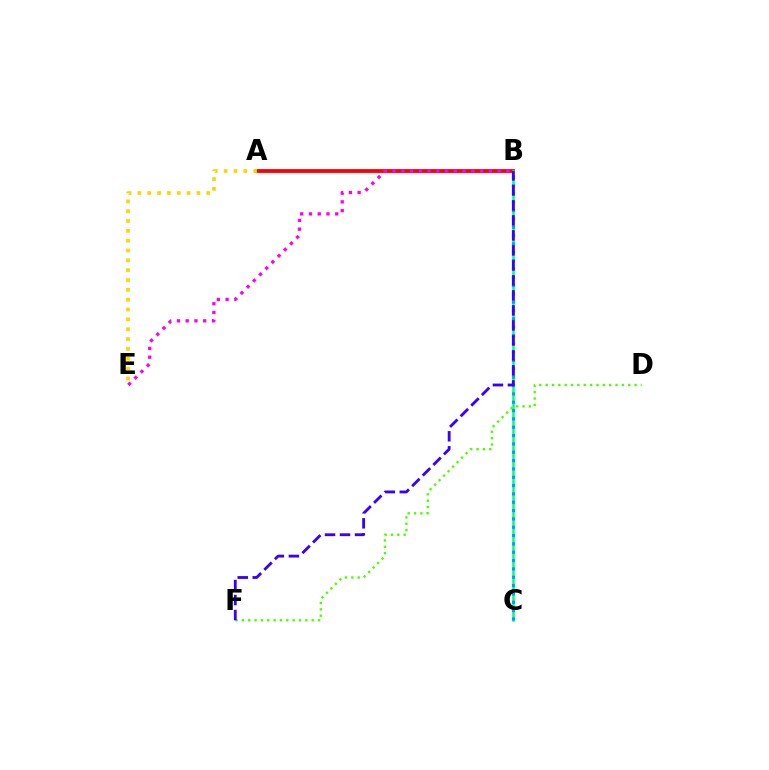{('A', 'B'): [{'color': '#ff0000', 'line_style': 'solid', 'thickness': 2.75}], ('B', 'C'): [{'color': '#00ff86', 'line_style': 'solid', 'thickness': 1.83}, {'color': '#009eff', 'line_style': 'dotted', 'thickness': 2.26}], ('A', 'E'): [{'color': '#ffd500', 'line_style': 'dotted', 'thickness': 2.67}], ('B', 'E'): [{'color': '#ff00ed', 'line_style': 'dotted', 'thickness': 2.38}], ('D', 'F'): [{'color': '#4fff00', 'line_style': 'dotted', 'thickness': 1.73}], ('B', 'F'): [{'color': '#3700ff', 'line_style': 'dashed', 'thickness': 2.04}]}